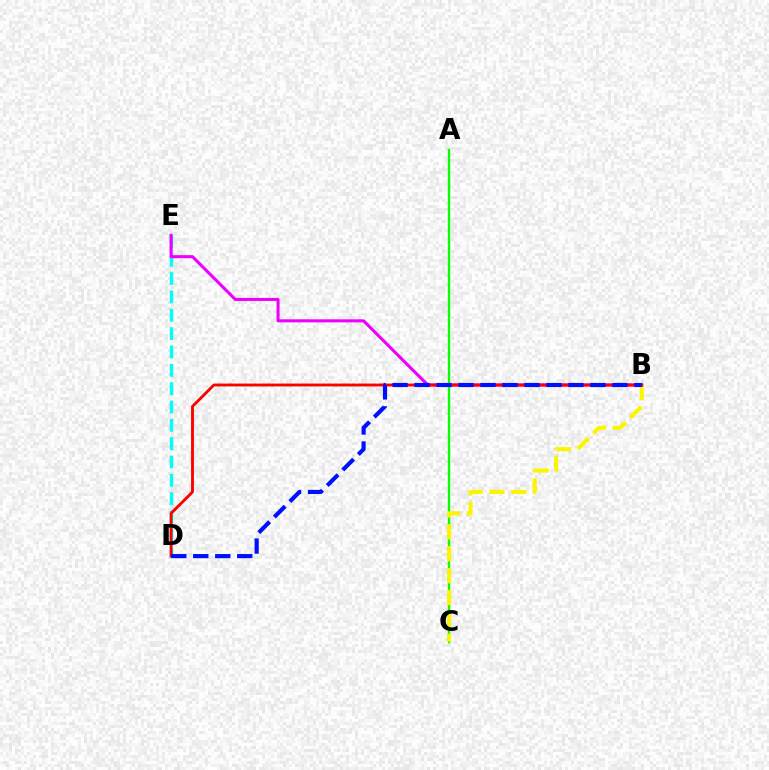{('A', 'C'): [{'color': '#08ff00', 'line_style': 'solid', 'thickness': 1.67}], ('D', 'E'): [{'color': '#00fff6', 'line_style': 'dashed', 'thickness': 2.49}], ('B', 'C'): [{'color': '#fcf500', 'line_style': 'dashed', 'thickness': 2.98}], ('B', 'E'): [{'color': '#ee00ff', 'line_style': 'solid', 'thickness': 2.2}], ('B', 'D'): [{'color': '#ff0000', 'line_style': 'solid', 'thickness': 2.06}, {'color': '#0010ff', 'line_style': 'dashed', 'thickness': 2.99}]}